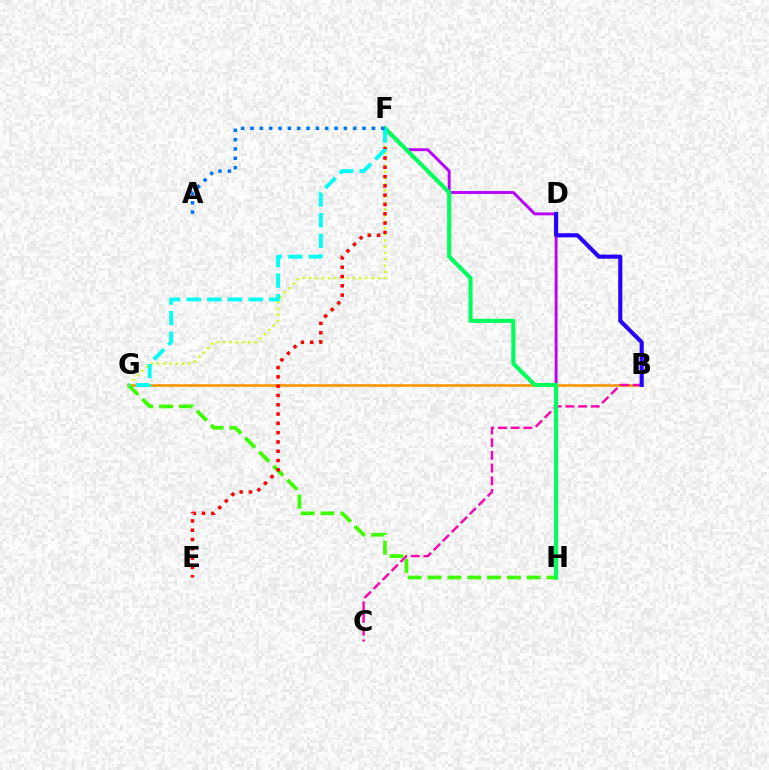{('B', 'G'): [{'color': '#ff9400', 'line_style': 'solid', 'thickness': 1.86}], ('B', 'C'): [{'color': '#ff00ac', 'line_style': 'dashed', 'thickness': 1.73}], ('F', 'G'): [{'color': '#d1ff00', 'line_style': 'dotted', 'thickness': 1.7}, {'color': '#00fff6', 'line_style': 'dashed', 'thickness': 2.8}], ('G', 'H'): [{'color': '#3dff00', 'line_style': 'dashed', 'thickness': 2.7}], ('E', 'F'): [{'color': '#ff0000', 'line_style': 'dotted', 'thickness': 2.53}], ('F', 'H'): [{'color': '#b900ff', 'line_style': 'solid', 'thickness': 2.07}, {'color': '#00ff5c', 'line_style': 'solid', 'thickness': 2.93}], ('B', 'D'): [{'color': '#2500ff', 'line_style': 'solid', 'thickness': 2.94}], ('A', 'F'): [{'color': '#0074ff', 'line_style': 'dotted', 'thickness': 2.54}]}